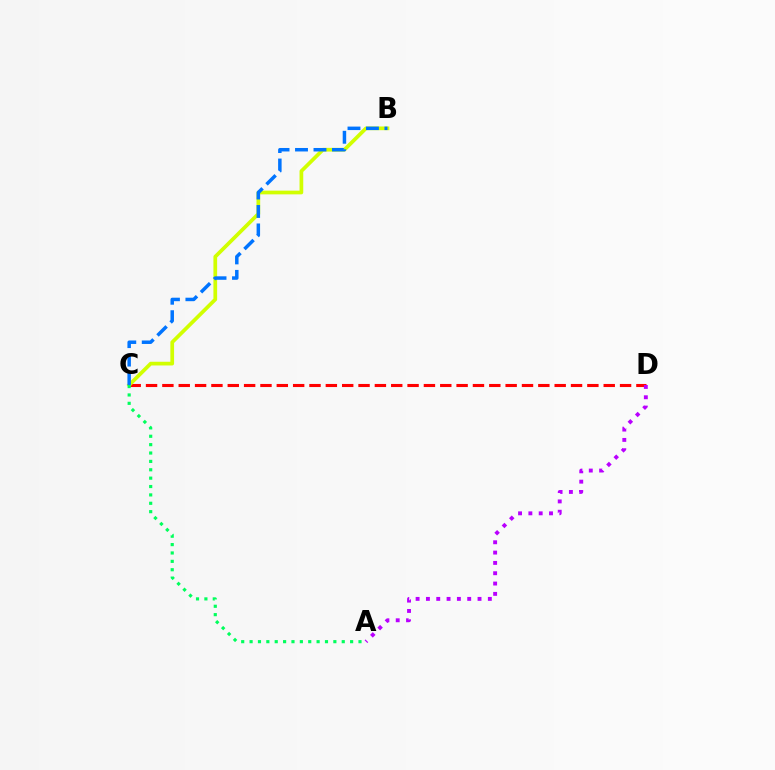{('C', 'D'): [{'color': '#ff0000', 'line_style': 'dashed', 'thickness': 2.22}], ('B', 'C'): [{'color': '#d1ff00', 'line_style': 'solid', 'thickness': 2.67}, {'color': '#0074ff', 'line_style': 'dashed', 'thickness': 2.51}], ('A', 'C'): [{'color': '#00ff5c', 'line_style': 'dotted', 'thickness': 2.28}], ('A', 'D'): [{'color': '#b900ff', 'line_style': 'dotted', 'thickness': 2.8}]}